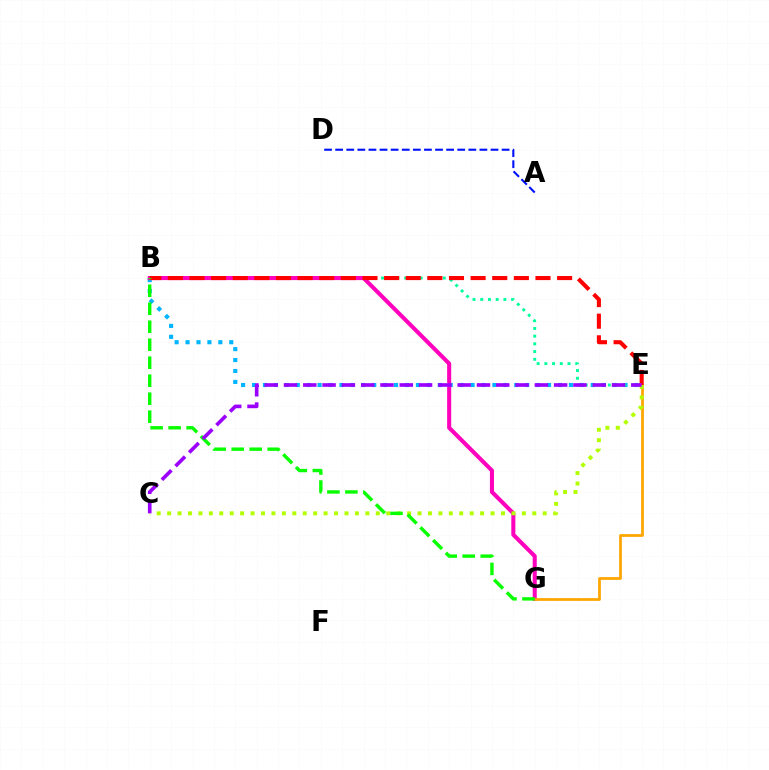{('B', 'E'): [{'color': '#00b5ff', 'line_style': 'dotted', 'thickness': 2.97}, {'color': '#00ff9d', 'line_style': 'dotted', 'thickness': 2.1}, {'color': '#ff0000', 'line_style': 'dashed', 'thickness': 2.94}], ('B', 'G'): [{'color': '#ff00bd', 'line_style': 'solid', 'thickness': 2.92}, {'color': '#08ff00', 'line_style': 'dashed', 'thickness': 2.44}], ('E', 'G'): [{'color': '#ffa500', 'line_style': 'solid', 'thickness': 1.98}], ('A', 'D'): [{'color': '#0010ff', 'line_style': 'dashed', 'thickness': 1.51}], ('C', 'E'): [{'color': '#b3ff00', 'line_style': 'dotted', 'thickness': 2.83}, {'color': '#9b00ff', 'line_style': 'dashed', 'thickness': 2.62}]}